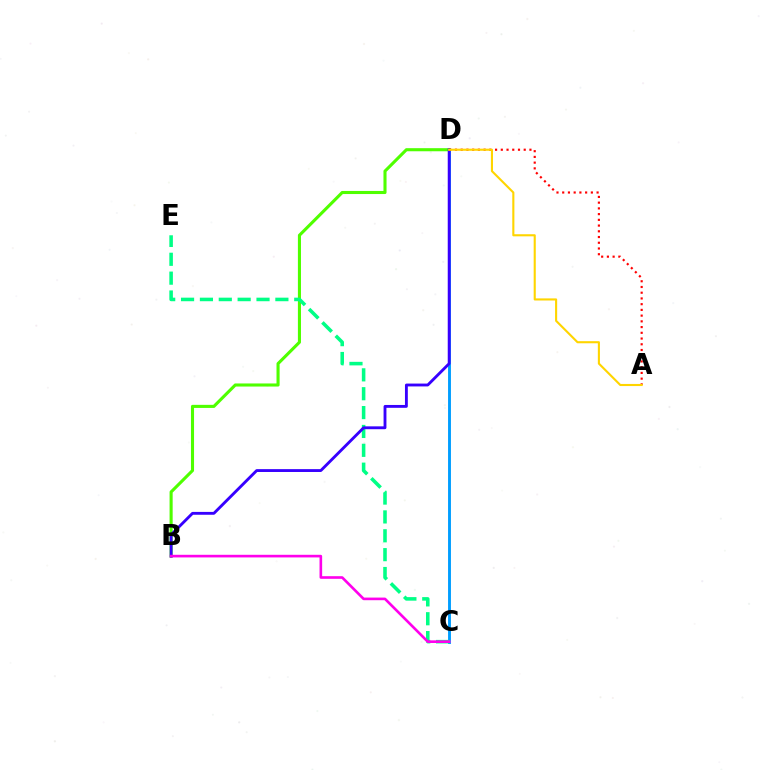{('B', 'D'): [{'color': '#4fff00', 'line_style': 'solid', 'thickness': 2.22}, {'color': '#3700ff', 'line_style': 'solid', 'thickness': 2.06}], ('C', 'D'): [{'color': '#009eff', 'line_style': 'solid', 'thickness': 2.09}], ('C', 'E'): [{'color': '#00ff86', 'line_style': 'dashed', 'thickness': 2.56}], ('B', 'C'): [{'color': '#ff00ed', 'line_style': 'solid', 'thickness': 1.9}], ('A', 'D'): [{'color': '#ff0000', 'line_style': 'dotted', 'thickness': 1.56}, {'color': '#ffd500', 'line_style': 'solid', 'thickness': 1.52}]}